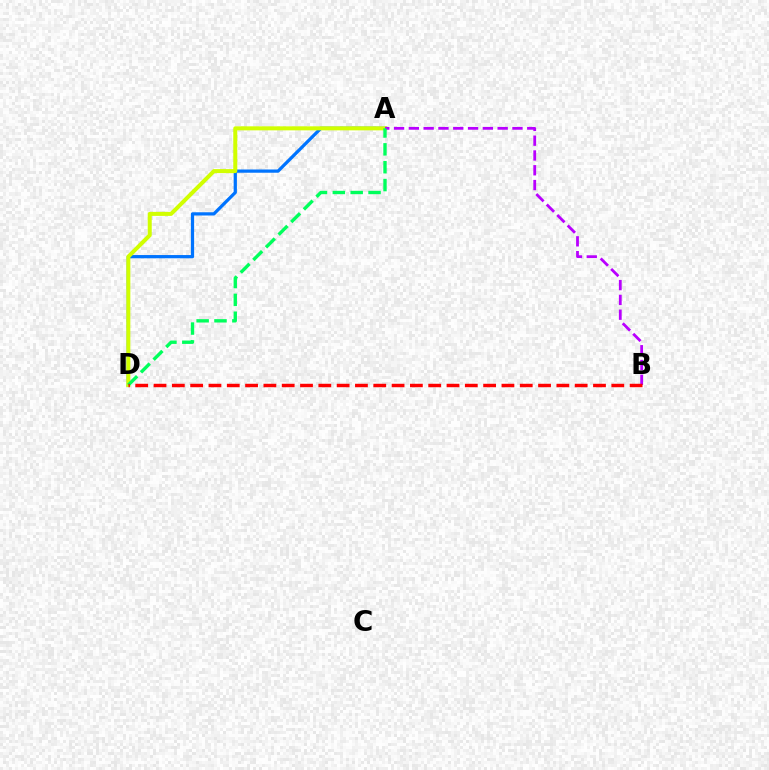{('A', 'D'): [{'color': '#0074ff', 'line_style': 'solid', 'thickness': 2.33}, {'color': '#d1ff00', 'line_style': 'solid', 'thickness': 2.89}, {'color': '#00ff5c', 'line_style': 'dashed', 'thickness': 2.43}], ('A', 'B'): [{'color': '#b900ff', 'line_style': 'dashed', 'thickness': 2.01}], ('B', 'D'): [{'color': '#ff0000', 'line_style': 'dashed', 'thickness': 2.49}]}